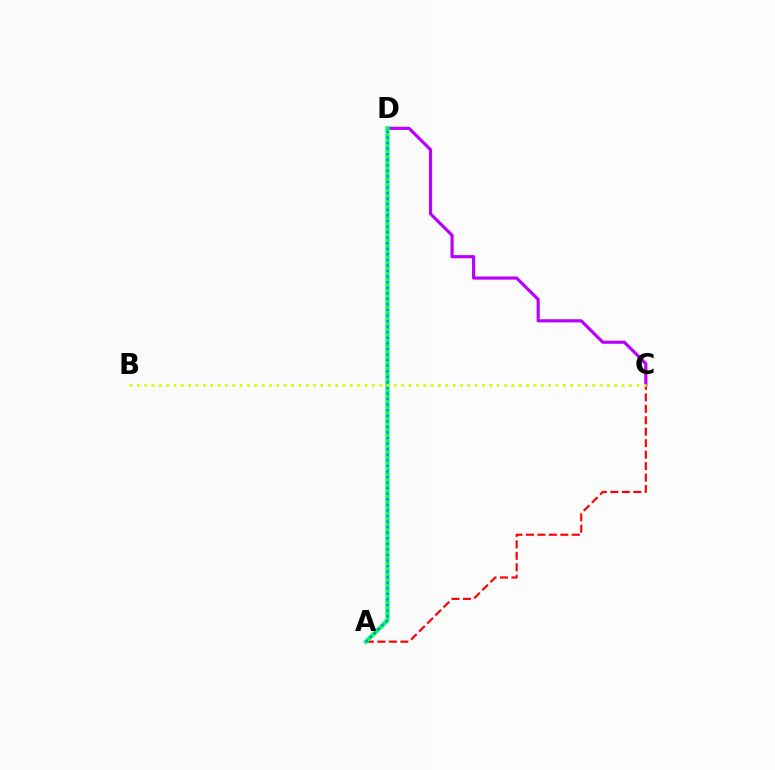{('A', 'C'): [{'color': '#ff0000', 'line_style': 'dashed', 'thickness': 1.56}], ('C', 'D'): [{'color': '#b900ff', 'line_style': 'solid', 'thickness': 2.27}], ('A', 'D'): [{'color': '#00ff5c', 'line_style': 'solid', 'thickness': 3.0}, {'color': '#0074ff', 'line_style': 'dotted', 'thickness': 1.51}], ('B', 'C'): [{'color': '#d1ff00', 'line_style': 'dotted', 'thickness': 2.0}]}